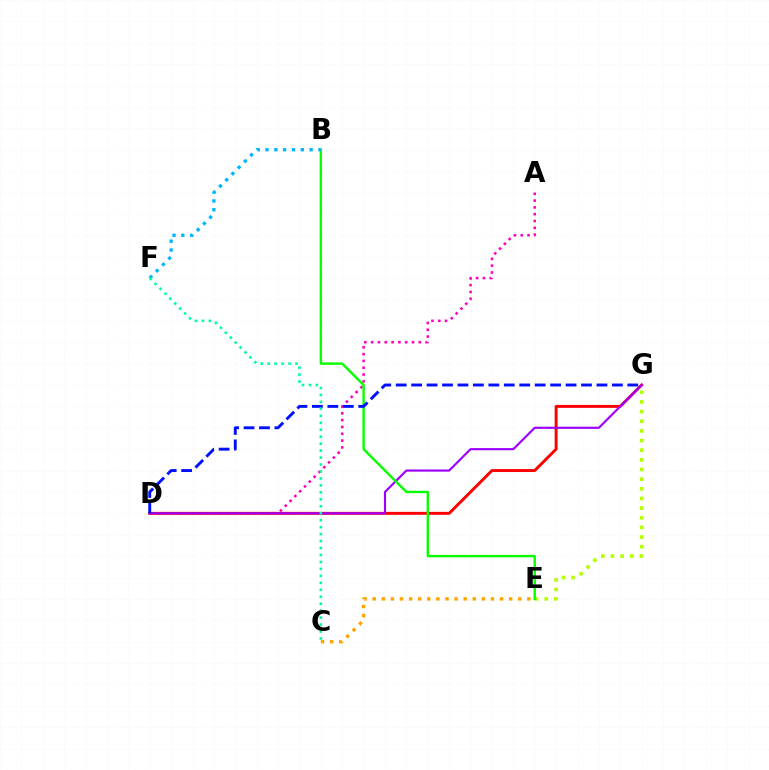{('A', 'D'): [{'color': '#ff00bd', 'line_style': 'dotted', 'thickness': 1.85}], ('E', 'G'): [{'color': '#b3ff00', 'line_style': 'dotted', 'thickness': 2.62}], ('D', 'G'): [{'color': '#ff0000', 'line_style': 'solid', 'thickness': 2.11}, {'color': '#9b00ff', 'line_style': 'solid', 'thickness': 1.55}, {'color': '#0010ff', 'line_style': 'dashed', 'thickness': 2.1}], ('B', 'E'): [{'color': '#08ff00', 'line_style': 'solid', 'thickness': 1.73}], ('C', 'E'): [{'color': '#ffa500', 'line_style': 'dotted', 'thickness': 2.47}], ('B', 'F'): [{'color': '#00b5ff', 'line_style': 'dotted', 'thickness': 2.39}], ('C', 'F'): [{'color': '#00ff9d', 'line_style': 'dotted', 'thickness': 1.89}]}